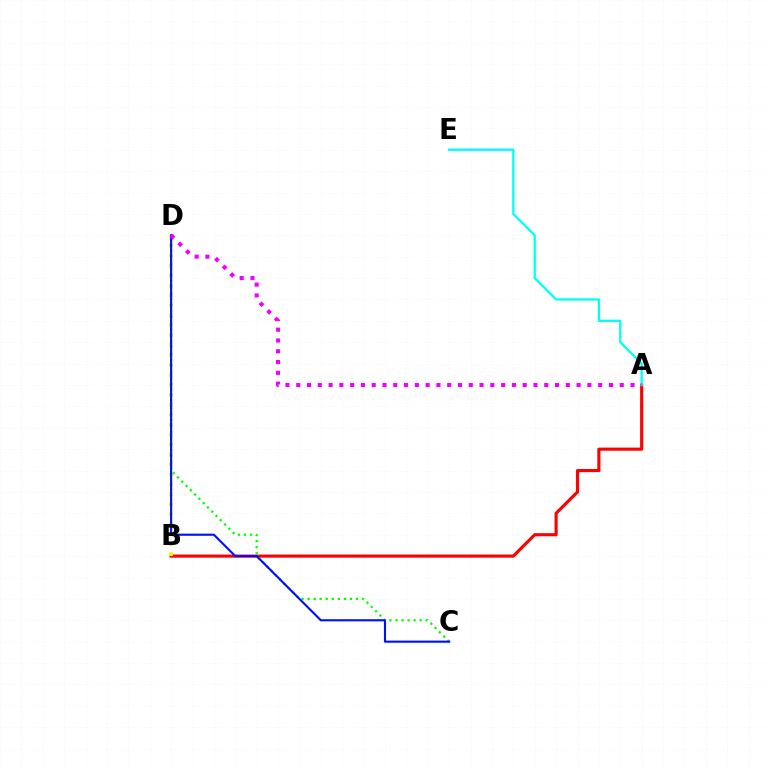{('A', 'B'): [{'color': '#ff0000', 'line_style': 'solid', 'thickness': 2.25}], ('B', 'D'): [{'color': '#fcf500', 'line_style': 'dotted', 'thickness': 2.7}], ('C', 'D'): [{'color': '#08ff00', 'line_style': 'dotted', 'thickness': 1.64}, {'color': '#0010ff', 'line_style': 'solid', 'thickness': 1.54}], ('A', 'E'): [{'color': '#00fff6', 'line_style': 'solid', 'thickness': 1.65}], ('A', 'D'): [{'color': '#ee00ff', 'line_style': 'dotted', 'thickness': 2.93}]}